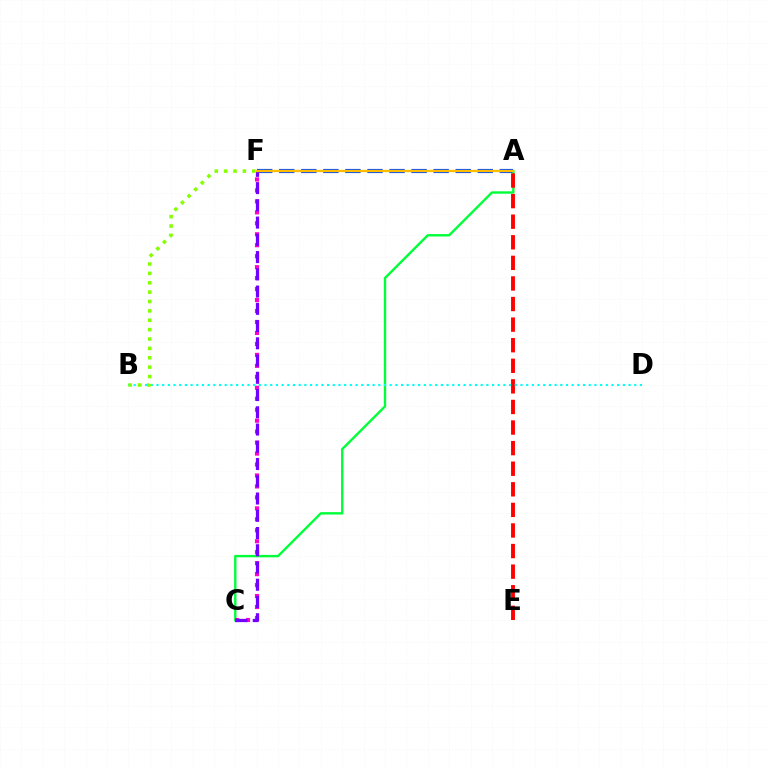{('A', 'F'): [{'color': '#004bff', 'line_style': 'dashed', 'thickness': 3.0}, {'color': '#ffbd00', 'line_style': 'solid', 'thickness': 1.67}], ('A', 'C'): [{'color': '#00ff39', 'line_style': 'solid', 'thickness': 1.72}], ('A', 'E'): [{'color': '#ff0000', 'line_style': 'dashed', 'thickness': 2.8}], ('C', 'F'): [{'color': '#ff00cf', 'line_style': 'dotted', 'thickness': 2.98}, {'color': '#7200ff', 'line_style': 'dashed', 'thickness': 2.34}], ('B', 'D'): [{'color': '#00fff6', 'line_style': 'dotted', 'thickness': 1.55}], ('B', 'F'): [{'color': '#84ff00', 'line_style': 'dotted', 'thickness': 2.55}]}